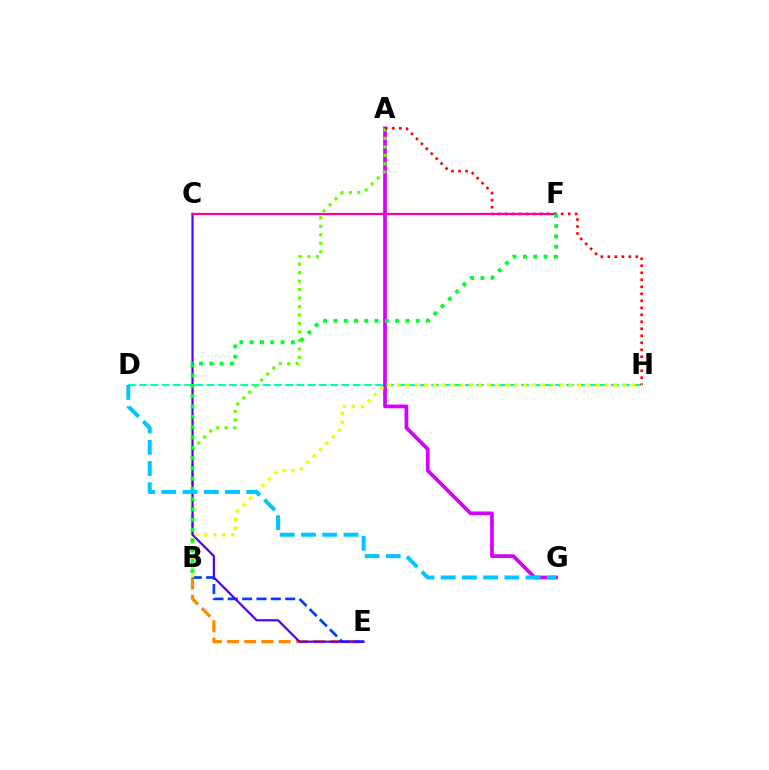{('A', 'G'): [{'color': '#d600ff', 'line_style': 'solid', 'thickness': 2.67}], ('D', 'H'): [{'color': '#00ffaf', 'line_style': 'dashed', 'thickness': 1.53}], ('B', 'E'): [{'color': '#ff8800', 'line_style': 'dashed', 'thickness': 2.34}, {'color': '#003fff', 'line_style': 'dashed', 'thickness': 1.95}], ('A', 'B'): [{'color': '#66ff00', 'line_style': 'dotted', 'thickness': 2.3}], ('A', 'H'): [{'color': '#ff0000', 'line_style': 'dotted', 'thickness': 1.9}], ('C', 'E'): [{'color': '#4f00ff', 'line_style': 'solid', 'thickness': 1.59}], ('C', 'F'): [{'color': '#ff00a0', 'line_style': 'solid', 'thickness': 1.64}], ('B', 'H'): [{'color': '#eeff00', 'line_style': 'dotted', 'thickness': 2.46}], ('B', 'F'): [{'color': '#00ff27', 'line_style': 'dotted', 'thickness': 2.8}], ('D', 'G'): [{'color': '#00c7ff', 'line_style': 'dashed', 'thickness': 2.89}]}